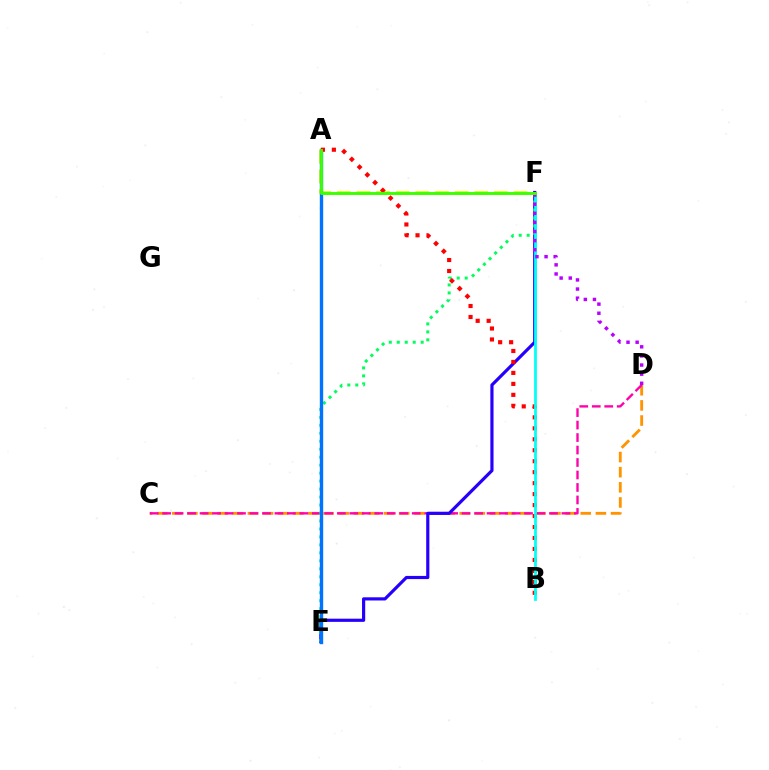{('C', 'D'): [{'color': '#ff9400', 'line_style': 'dashed', 'thickness': 2.06}, {'color': '#ff00ac', 'line_style': 'dashed', 'thickness': 1.7}], ('A', 'F'): [{'color': '#d1ff00', 'line_style': 'dashed', 'thickness': 2.67}, {'color': '#3dff00', 'line_style': 'solid', 'thickness': 2.08}], ('E', 'F'): [{'color': '#2500ff', 'line_style': 'solid', 'thickness': 2.29}, {'color': '#00ff5c', 'line_style': 'dotted', 'thickness': 2.17}], ('A', 'E'): [{'color': '#0074ff', 'line_style': 'solid', 'thickness': 2.43}], ('A', 'B'): [{'color': '#ff0000', 'line_style': 'dotted', 'thickness': 2.98}], ('B', 'F'): [{'color': '#00fff6', 'line_style': 'solid', 'thickness': 1.99}], ('D', 'F'): [{'color': '#b900ff', 'line_style': 'dotted', 'thickness': 2.48}]}